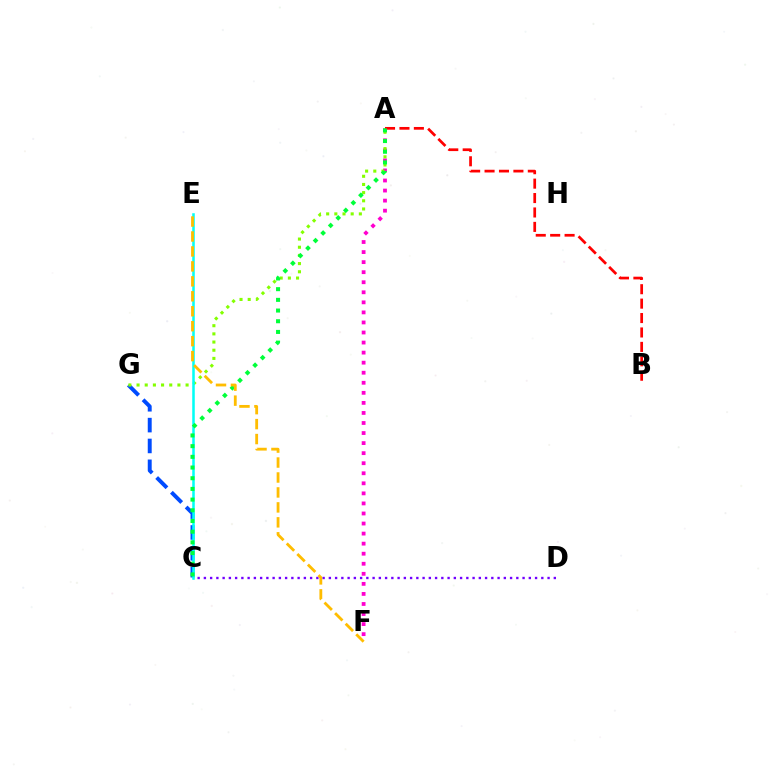{('C', 'G'): [{'color': '#004bff', 'line_style': 'dashed', 'thickness': 2.83}], ('A', 'F'): [{'color': '#ff00cf', 'line_style': 'dotted', 'thickness': 2.73}], ('C', 'D'): [{'color': '#7200ff', 'line_style': 'dotted', 'thickness': 1.7}], ('A', 'B'): [{'color': '#ff0000', 'line_style': 'dashed', 'thickness': 1.96}], ('A', 'G'): [{'color': '#84ff00', 'line_style': 'dotted', 'thickness': 2.22}], ('C', 'E'): [{'color': '#00fff6', 'line_style': 'solid', 'thickness': 1.82}], ('A', 'C'): [{'color': '#00ff39', 'line_style': 'dotted', 'thickness': 2.9}], ('E', 'F'): [{'color': '#ffbd00', 'line_style': 'dashed', 'thickness': 2.03}]}